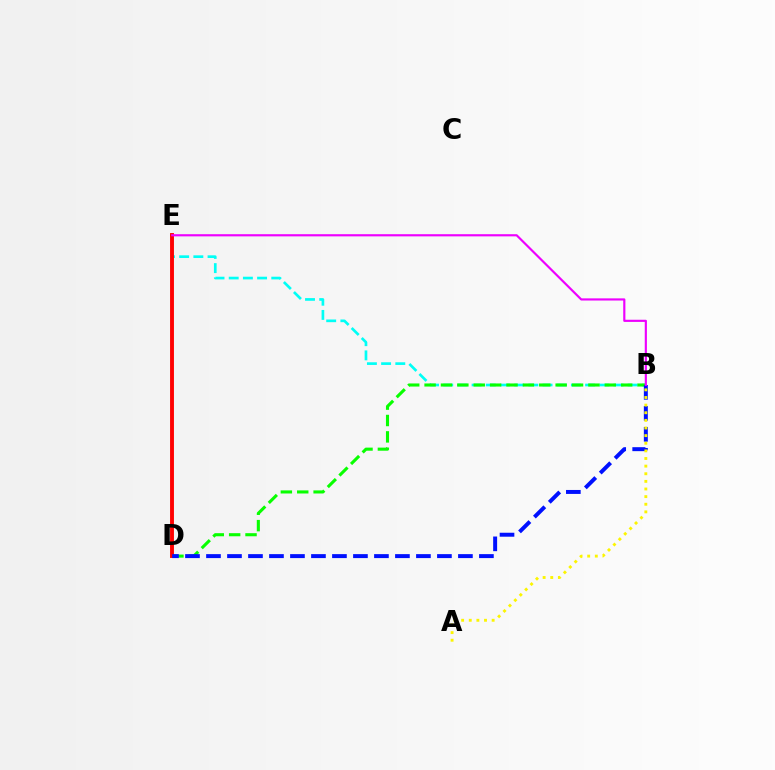{('B', 'E'): [{'color': '#00fff6', 'line_style': 'dashed', 'thickness': 1.93}, {'color': '#ee00ff', 'line_style': 'solid', 'thickness': 1.56}], ('B', 'D'): [{'color': '#08ff00', 'line_style': 'dashed', 'thickness': 2.23}, {'color': '#0010ff', 'line_style': 'dashed', 'thickness': 2.85}], ('D', 'E'): [{'color': '#ff0000', 'line_style': 'solid', 'thickness': 2.8}], ('A', 'B'): [{'color': '#fcf500', 'line_style': 'dotted', 'thickness': 2.07}]}